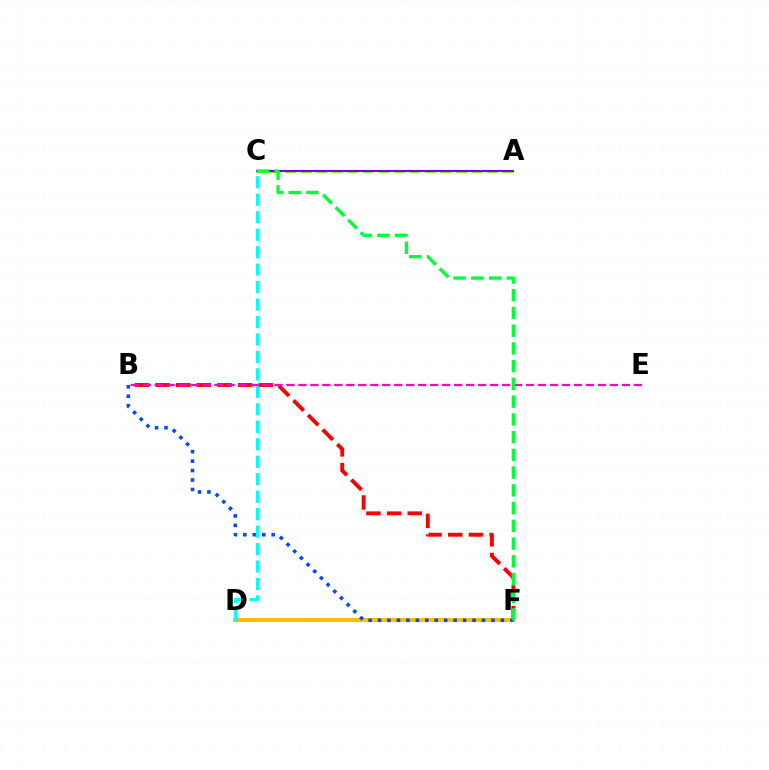{('A', 'C'): [{'color': '#84ff00', 'line_style': 'dashed', 'thickness': 2.11}, {'color': '#7200ff', 'line_style': 'solid', 'thickness': 1.54}], ('B', 'F'): [{'color': '#ff0000', 'line_style': 'dashed', 'thickness': 2.81}, {'color': '#004bff', 'line_style': 'dotted', 'thickness': 2.57}], ('D', 'F'): [{'color': '#ffbd00', 'line_style': 'solid', 'thickness': 2.88}], ('C', 'D'): [{'color': '#00fff6', 'line_style': 'dashed', 'thickness': 2.37}], ('B', 'E'): [{'color': '#ff00cf', 'line_style': 'dashed', 'thickness': 1.63}], ('C', 'F'): [{'color': '#00ff39', 'line_style': 'dashed', 'thickness': 2.41}]}